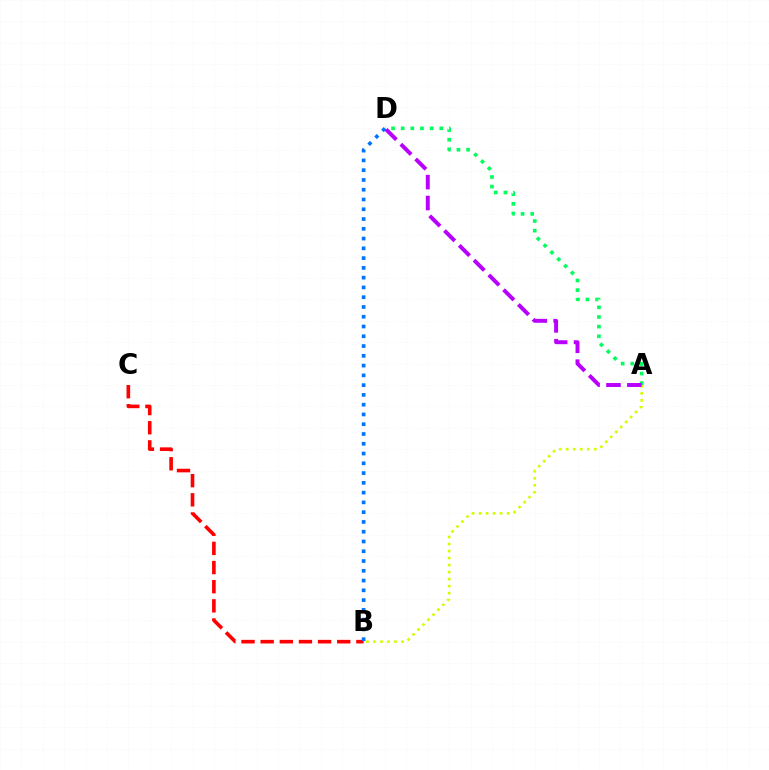{('A', 'D'): [{'color': '#00ff5c', 'line_style': 'dotted', 'thickness': 2.62}, {'color': '#b900ff', 'line_style': 'dashed', 'thickness': 2.84}], ('B', 'C'): [{'color': '#ff0000', 'line_style': 'dashed', 'thickness': 2.6}], ('B', 'D'): [{'color': '#0074ff', 'line_style': 'dotted', 'thickness': 2.65}], ('A', 'B'): [{'color': '#d1ff00', 'line_style': 'dotted', 'thickness': 1.91}]}